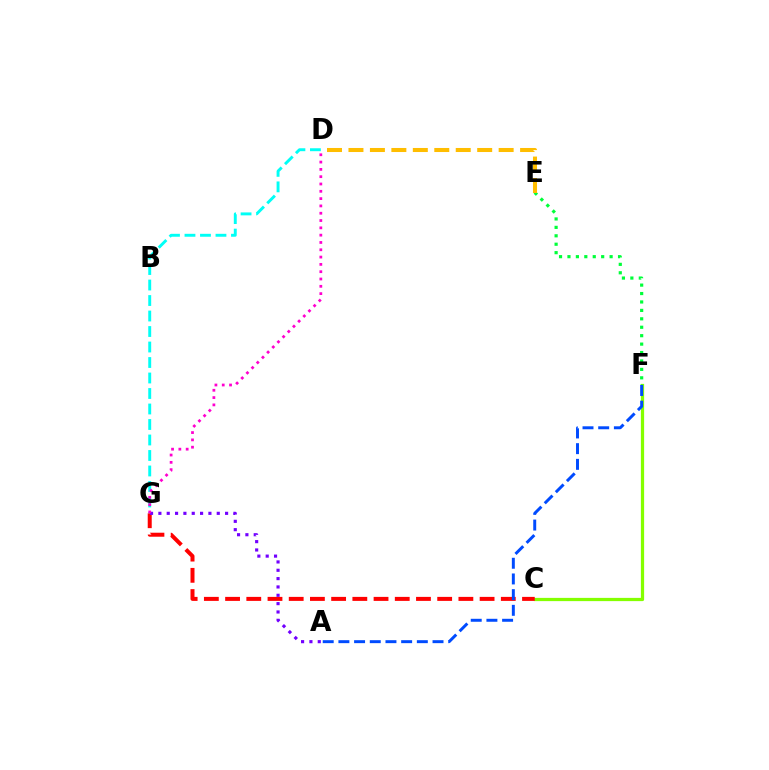{('C', 'F'): [{'color': '#84ff00', 'line_style': 'solid', 'thickness': 2.34}], ('E', 'F'): [{'color': '#00ff39', 'line_style': 'dotted', 'thickness': 2.29}], ('D', 'G'): [{'color': '#00fff6', 'line_style': 'dashed', 'thickness': 2.11}, {'color': '#ff00cf', 'line_style': 'dotted', 'thickness': 1.99}], ('C', 'G'): [{'color': '#ff0000', 'line_style': 'dashed', 'thickness': 2.88}], ('A', 'G'): [{'color': '#7200ff', 'line_style': 'dotted', 'thickness': 2.27}], ('A', 'F'): [{'color': '#004bff', 'line_style': 'dashed', 'thickness': 2.13}], ('D', 'E'): [{'color': '#ffbd00', 'line_style': 'dashed', 'thickness': 2.91}]}